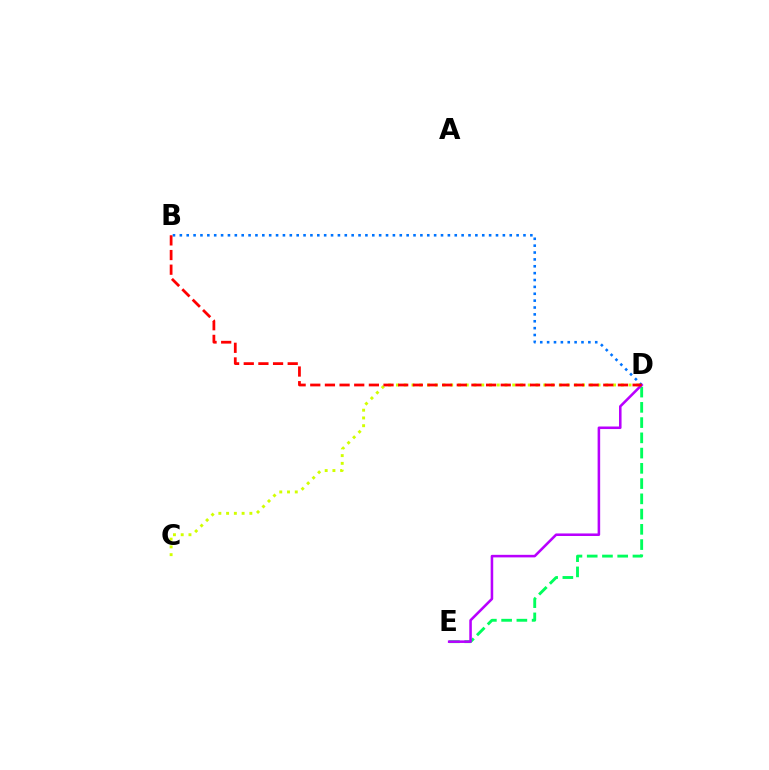{('C', 'D'): [{'color': '#d1ff00', 'line_style': 'dotted', 'thickness': 2.11}], ('D', 'E'): [{'color': '#00ff5c', 'line_style': 'dashed', 'thickness': 2.07}, {'color': '#b900ff', 'line_style': 'solid', 'thickness': 1.84}], ('B', 'D'): [{'color': '#0074ff', 'line_style': 'dotted', 'thickness': 1.87}, {'color': '#ff0000', 'line_style': 'dashed', 'thickness': 1.99}]}